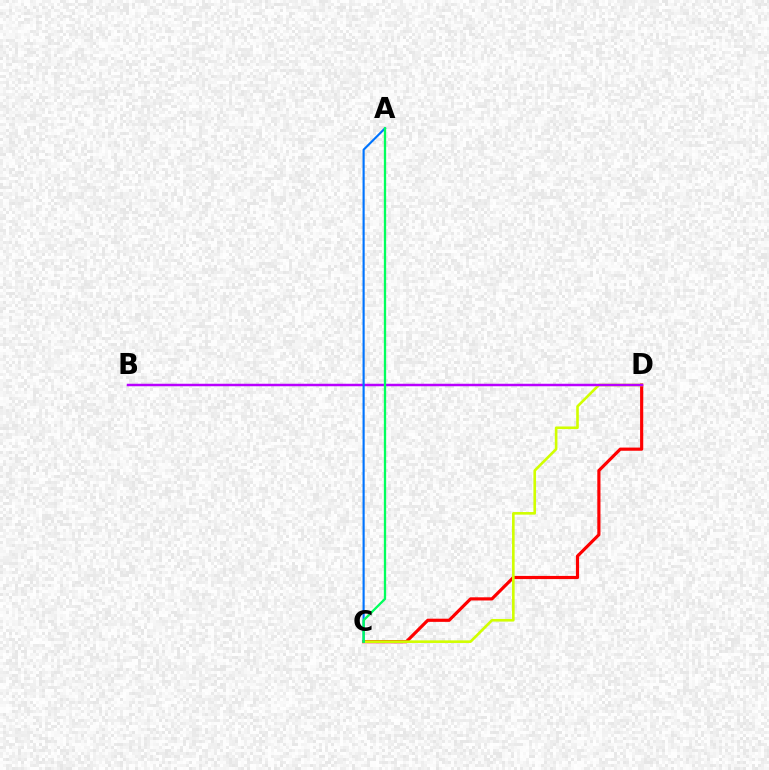{('C', 'D'): [{'color': '#ff0000', 'line_style': 'solid', 'thickness': 2.28}, {'color': '#d1ff00', 'line_style': 'solid', 'thickness': 1.88}], ('B', 'D'): [{'color': '#b900ff', 'line_style': 'solid', 'thickness': 1.8}], ('A', 'C'): [{'color': '#0074ff', 'line_style': 'solid', 'thickness': 1.54}, {'color': '#00ff5c', 'line_style': 'solid', 'thickness': 1.66}]}